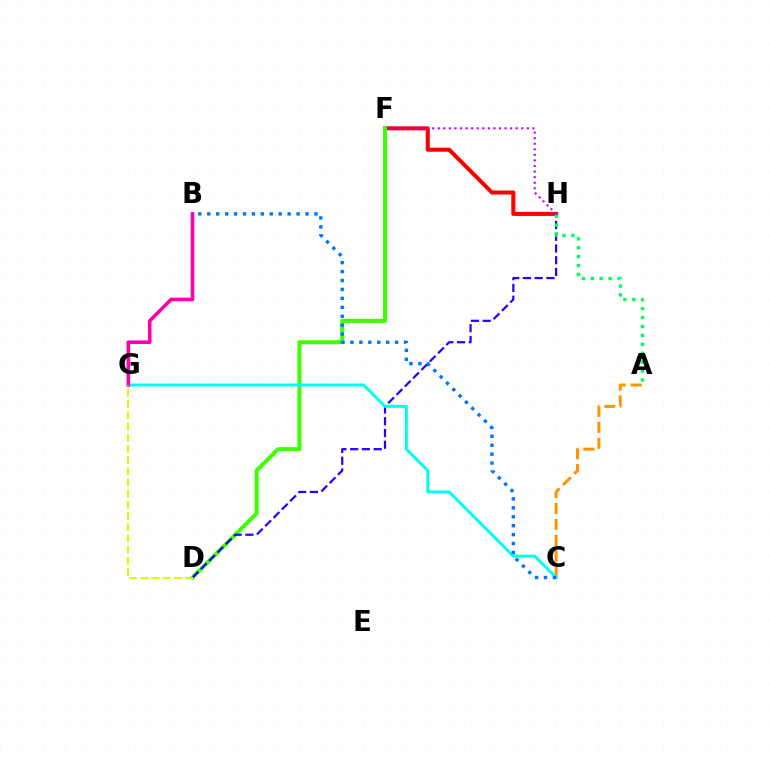{('F', 'H'): [{'color': '#ff0000', 'line_style': 'solid', 'thickness': 2.91}, {'color': '#b900ff', 'line_style': 'dotted', 'thickness': 1.51}], ('D', 'F'): [{'color': '#3dff00', 'line_style': 'solid', 'thickness': 2.89}], ('D', 'H'): [{'color': '#2500ff', 'line_style': 'dashed', 'thickness': 1.6}], ('A', 'C'): [{'color': '#ff9400', 'line_style': 'dashed', 'thickness': 2.16}], ('C', 'G'): [{'color': '#00fff6', 'line_style': 'solid', 'thickness': 2.14}], ('B', 'C'): [{'color': '#0074ff', 'line_style': 'dotted', 'thickness': 2.43}], ('B', 'G'): [{'color': '#ff00ac', 'line_style': 'solid', 'thickness': 2.58}], ('D', 'G'): [{'color': '#d1ff00', 'line_style': 'dashed', 'thickness': 1.52}], ('A', 'H'): [{'color': '#00ff5c', 'line_style': 'dotted', 'thickness': 2.42}]}